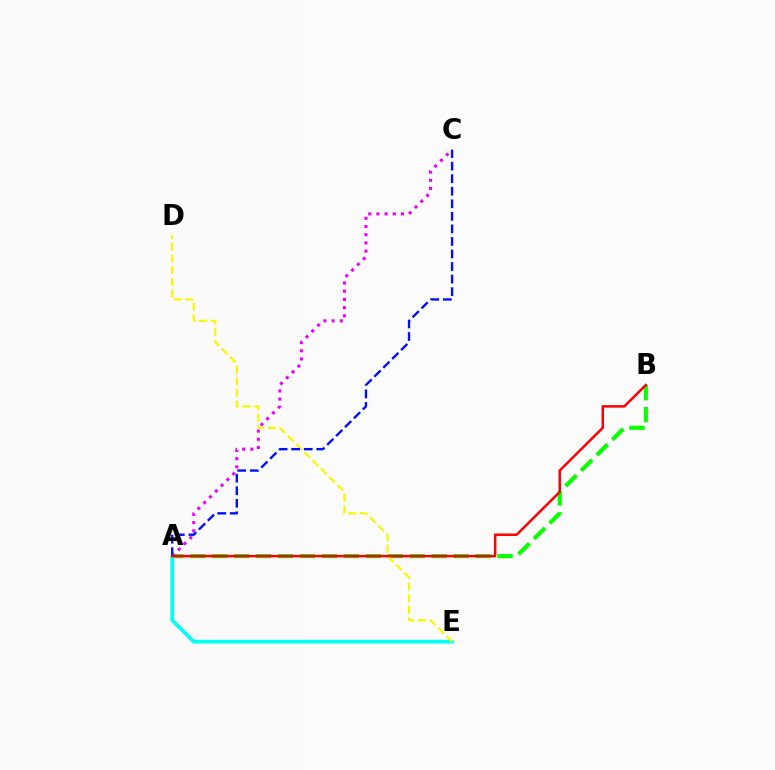{('A', 'B'): [{'color': '#08ff00', 'line_style': 'dashed', 'thickness': 2.98}, {'color': '#ff0000', 'line_style': 'solid', 'thickness': 1.79}], ('A', 'C'): [{'color': '#ee00ff', 'line_style': 'dotted', 'thickness': 2.22}, {'color': '#0010ff', 'line_style': 'dashed', 'thickness': 1.71}], ('A', 'E'): [{'color': '#00fff6', 'line_style': 'solid', 'thickness': 2.64}], ('D', 'E'): [{'color': '#fcf500', 'line_style': 'dashed', 'thickness': 1.58}]}